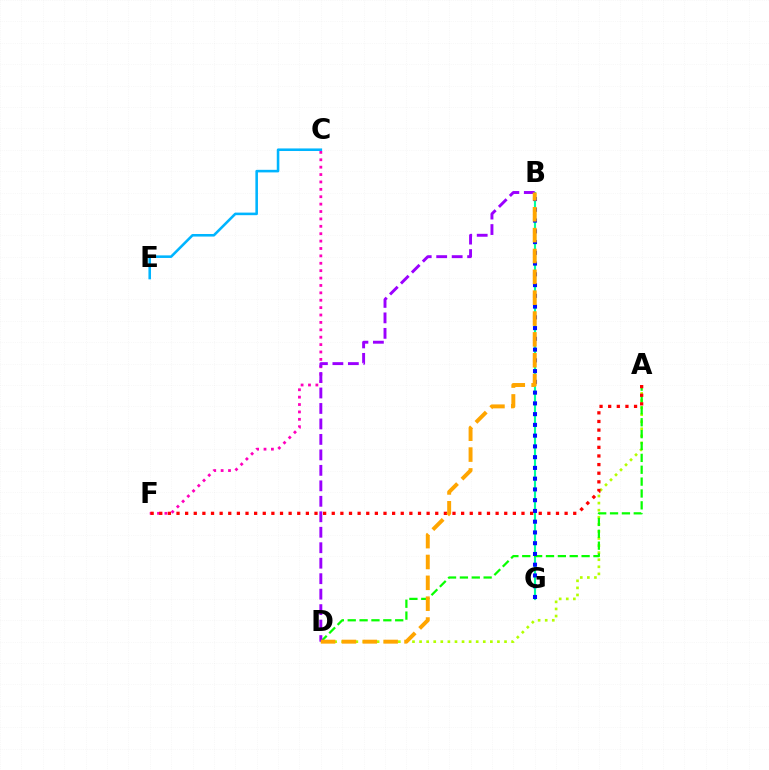{('C', 'F'): [{'color': '#ff00bd', 'line_style': 'dotted', 'thickness': 2.01}], ('B', 'G'): [{'color': '#00ff9d', 'line_style': 'solid', 'thickness': 1.53}, {'color': '#0010ff', 'line_style': 'dotted', 'thickness': 2.92}], ('C', 'E'): [{'color': '#00b5ff', 'line_style': 'solid', 'thickness': 1.85}], ('A', 'D'): [{'color': '#b3ff00', 'line_style': 'dotted', 'thickness': 1.92}, {'color': '#08ff00', 'line_style': 'dashed', 'thickness': 1.61}], ('B', 'D'): [{'color': '#9b00ff', 'line_style': 'dashed', 'thickness': 2.1}, {'color': '#ffa500', 'line_style': 'dashed', 'thickness': 2.83}], ('A', 'F'): [{'color': '#ff0000', 'line_style': 'dotted', 'thickness': 2.34}]}